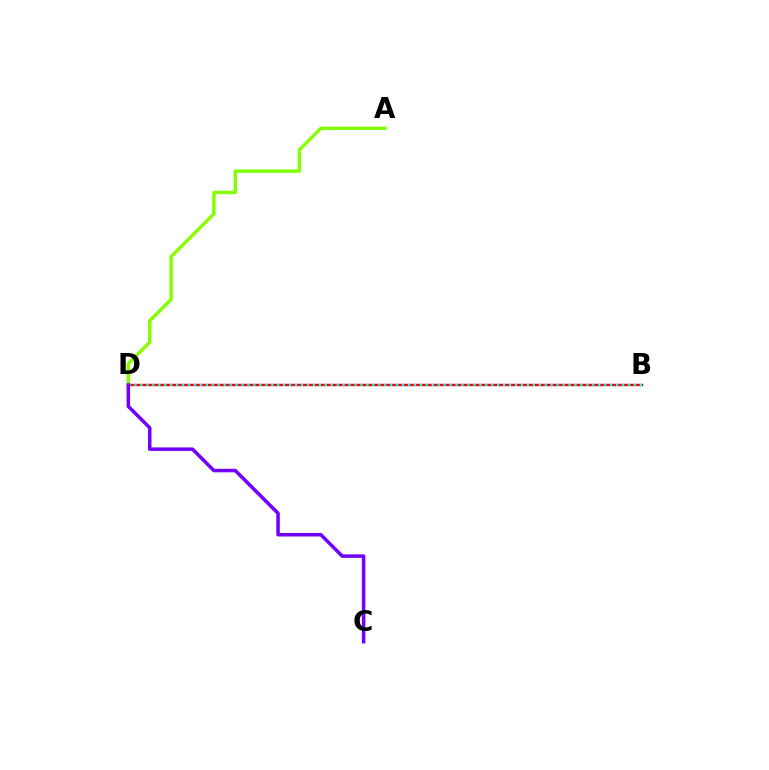{('B', 'D'): [{'color': '#ff0000', 'line_style': 'solid', 'thickness': 1.73}, {'color': '#00fff6', 'line_style': 'dotted', 'thickness': 1.62}], ('A', 'D'): [{'color': '#84ff00', 'line_style': 'solid', 'thickness': 2.46}], ('C', 'D'): [{'color': '#7200ff', 'line_style': 'solid', 'thickness': 2.53}]}